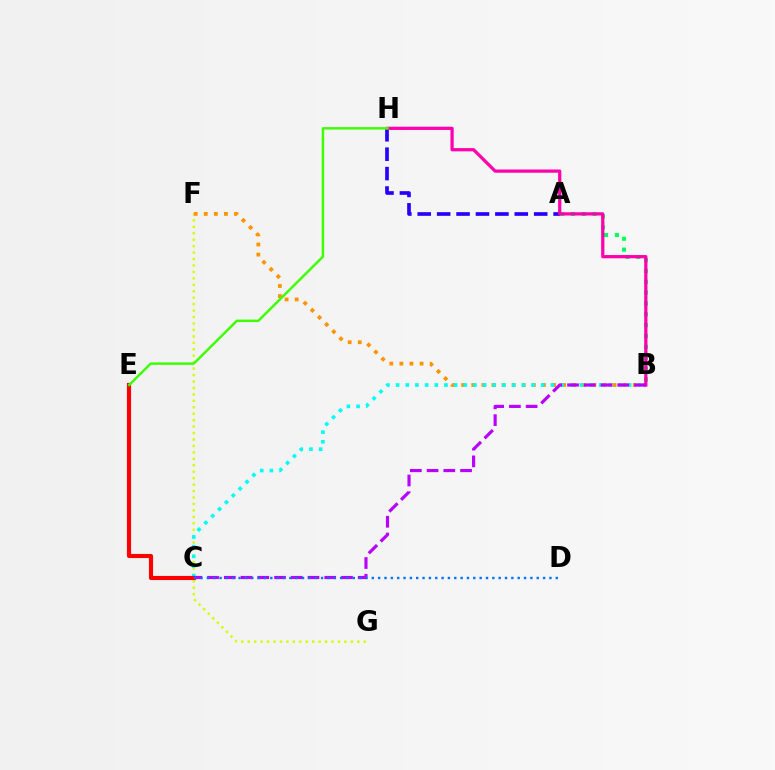{('F', 'G'): [{'color': '#d1ff00', 'line_style': 'dotted', 'thickness': 1.75}], ('A', 'B'): [{'color': '#00ff5c', 'line_style': 'dotted', 'thickness': 2.95}], ('B', 'F'): [{'color': '#ff9400', 'line_style': 'dotted', 'thickness': 2.74}], ('A', 'H'): [{'color': '#2500ff', 'line_style': 'dashed', 'thickness': 2.64}], ('B', 'C'): [{'color': '#00fff6', 'line_style': 'dotted', 'thickness': 2.63}, {'color': '#b900ff', 'line_style': 'dashed', 'thickness': 2.27}], ('B', 'H'): [{'color': '#ff00ac', 'line_style': 'solid', 'thickness': 2.33}], ('C', 'E'): [{'color': '#ff0000', 'line_style': 'solid', 'thickness': 2.98}], ('C', 'D'): [{'color': '#0074ff', 'line_style': 'dotted', 'thickness': 1.72}], ('E', 'H'): [{'color': '#3dff00', 'line_style': 'solid', 'thickness': 1.77}]}